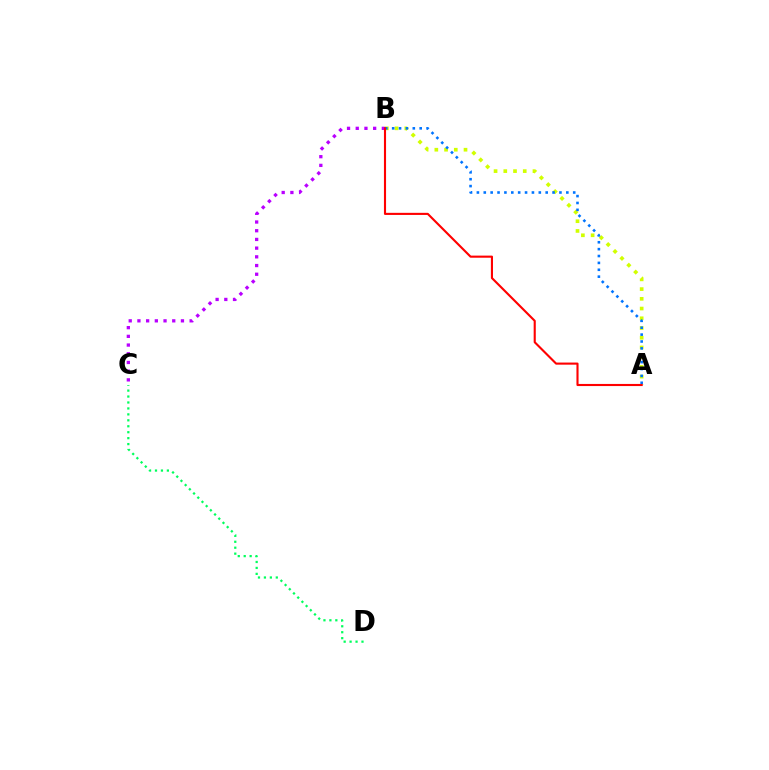{('A', 'B'): [{'color': '#d1ff00', 'line_style': 'dotted', 'thickness': 2.64}, {'color': '#0074ff', 'line_style': 'dotted', 'thickness': 1.87}, {'color': '#ff0000', 'line_style': 'solid', 'thickness': 1.52}], ('C', 'D'): [{'color': '#00ff5c', 'line_style': 'dotted', 'thickness': 1.61}], ('B', 'C'): [{'color': '#b900ff', 'line_style': 'dotted', 'thickness': 2.36}]}